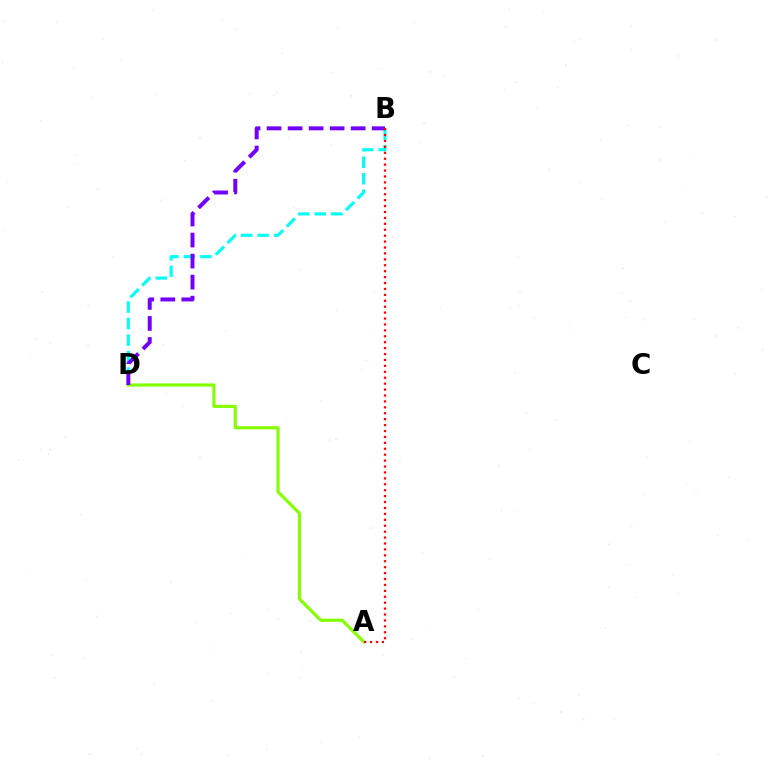{('B', 'D'): [{'color': '#00fff6', 'line_style': 'dashed', 'thickness': 2.24}, {'color': '#7200ff', 'line_style': 'dashed', 'thickness': 2.86}], ('A', 'D'): [{'color': '#84ff00', 'line_style': 'solid', 'thickness': 2.26}], ('A', 'B'): [{'color': '#ff0000', 'line_style': 'dotted', 'thickness': 1.61}]}